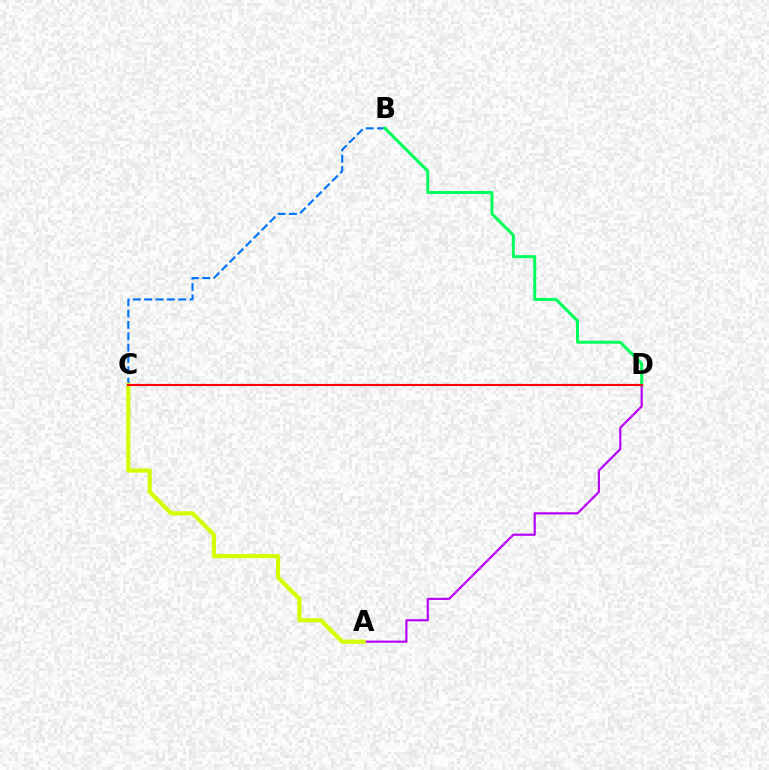{('B', 'C'): [{'color': '#0074ff', 'line_style': 'dashed', 'thickness': 1.54}], ('A', 'D'): [{'color': '#b900ff', 'line_style': 'solid', 'thickness': 1.56}], ('A', 'C'): [{'color': '#d1ff00', 'line_style': 'solid', 'thickness': 2.99}], ('B', 'D'): [{'color': '#00ff5c', 'line_style': 'solid', 'thickness': 2.17}], ('C', 'D'): [{'color': '#ff0000', 'line_style': 'solid', 'thickness': 1.56}]}